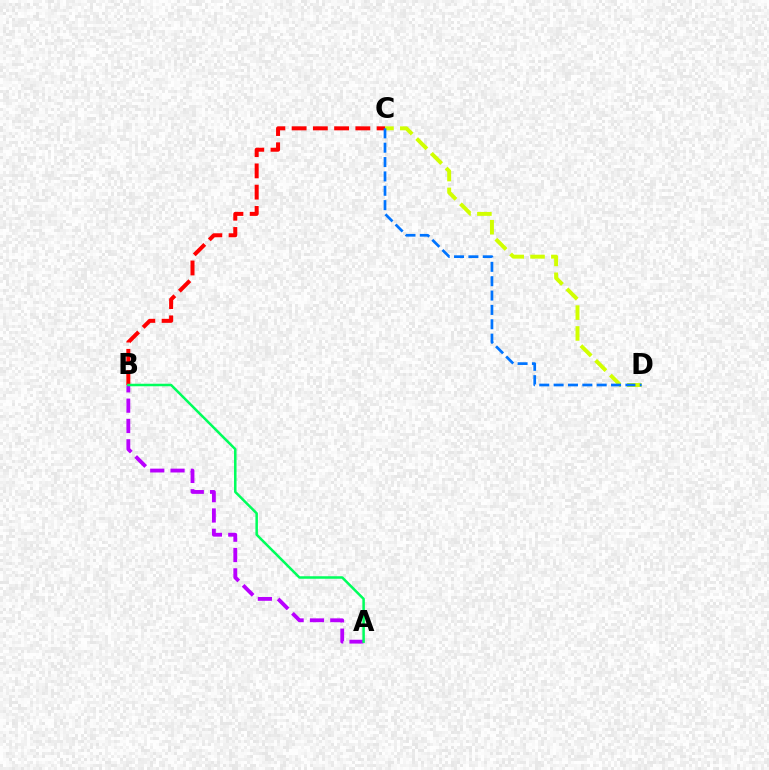{('A', 'B'): [{'color': '#b900ff', 'line_style': 'dashed', 'thickness': 2.76}, {'color': '#00ff5c', 'line_style': 'solid', 'thickness': 1.81}], ('B', 'C'): [{'color': '#ff0000', 'line_style': 'dashed', 'thickness': 2.89}], ('C', 'D'): [{'color': '#d1ff00', 'line_style': 'dashed', 'thickness': 2.83}, {'color': '#0074ff', 'line_style': 'dashed', 'thickness': 1.95}]}